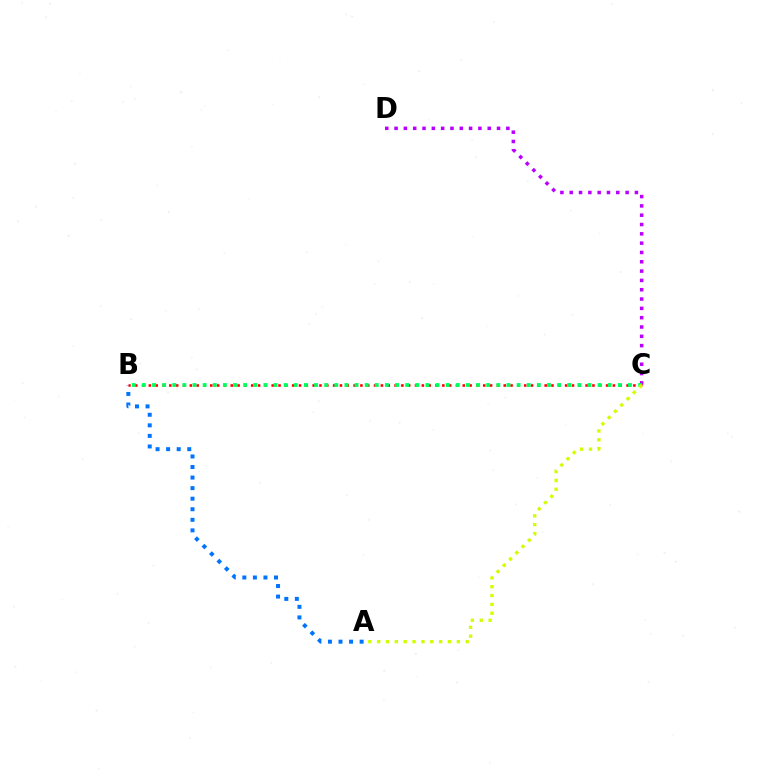{('A', 'B'): [{'color': '#0074ff', 'line_style': 'dotted', 'thickness': 2.87}], ('C', 'D'): [{'color': '#b900ff', 'line_style': 'dotted', 'thickness': 2.53}], ('B', 'C'): [{'color': '#ff0000', 'line_style': 'dotted', 'thickness': 1.85}, {'color': '#00ff5c', 'line_style': 'dotted', 'thickness': 2.75}], ('A', 'C'): [{'color': '#d1ff00', 'line_style': 'dotted', 'thickness': 2.41}]}